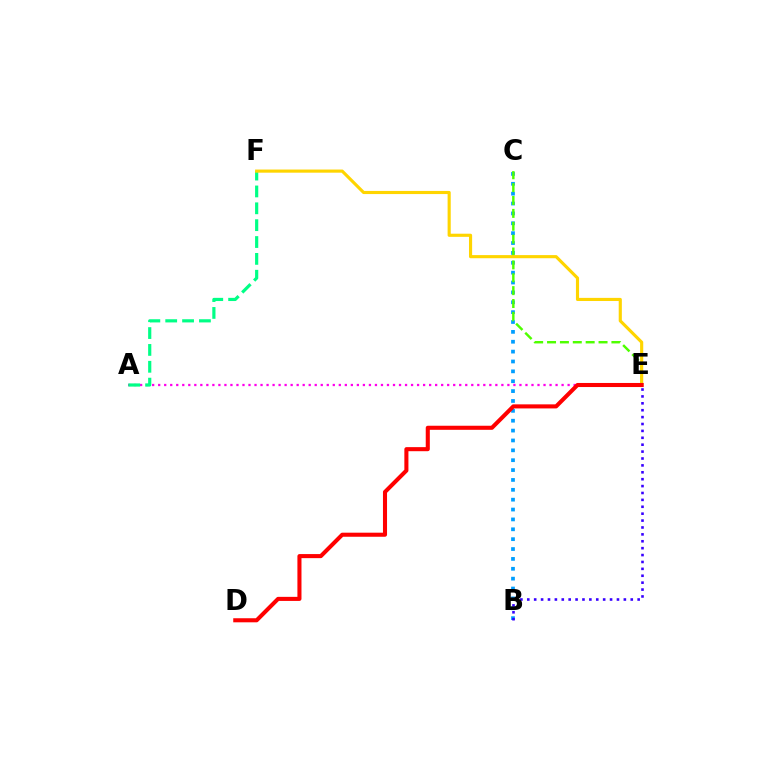{('B', 'C'): [{'color': '#009eff', 'line_style': 'dotted', 'thickness': 2.68}], ('A', 'E'): [{'color': '#ff00ed', 'line_style': 'dotted', 'thickness': 1.64}], ('A', 'F'): [{'color': '#00ff86', 'line_style': 'dashed', 'thickness': 2.29}], ('C', 'E'): [{'color': '#4fff00', 'line_style': 'dashed', 'thickness': 1.75}], ('E', 'F'): [{'color': '#ffd500', 'line_style': 'solid', 'thickness': 2.26}], ('B', 'E'): [{'color': '#3700ff', 'line_style': 'dotted', 'thickness': 1.87}], ('D', 'E'): [{'color': '#ff0000', 'line_style': 'solid', 'thickness': 2.93}]}